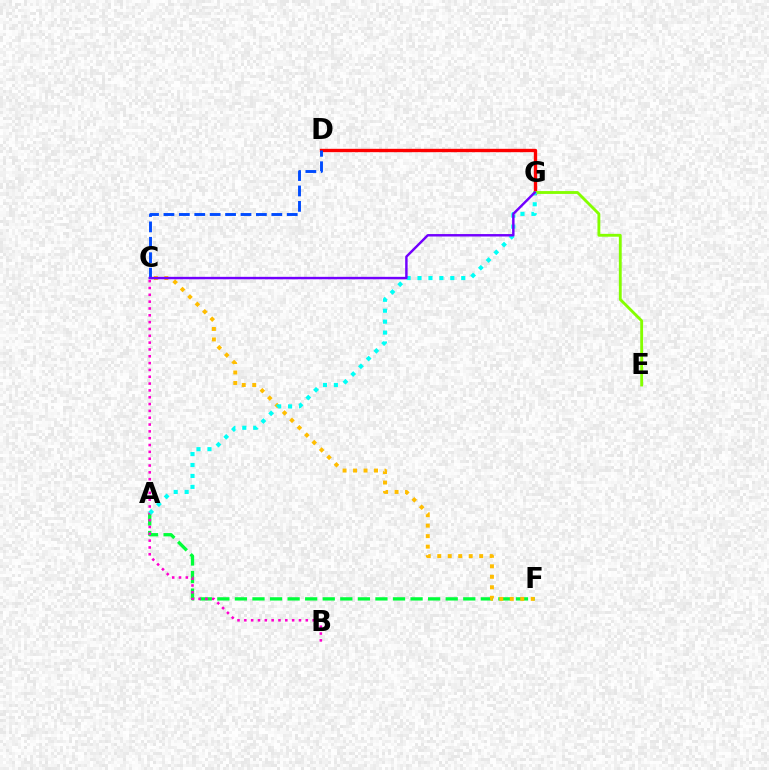{('A', 'F'): [{'color': '#00ff39', 'line_style': 'dashed', 'thickness': 2.39}], ('D', 'G'): [{'color': '#ff0000', 'line_style': 'solid', 'thickness': 2.42}], ('C', 'F'): [{'color': '#ffbd00', 'line_style': 'dotted', 'thickness': 2.85}], ('E', 'G'): [{'color': '#84ff00', 'line_style': 'solid', 'thickness': 2.06}], ('C', 'D'): [{'color': '#004bff', 'line_style': 'dashed', 'thickness': 2.09}], ('B', 'C'): [{'color': '#ff00cf', 'line_style': 'dotted', 'thickness': 1.86}], ('A', 'G'): [{'color': '#00fff6', 'line_style': 'dotted', 'thickness': 2.97}], ('C', 'G'): [{'color': '#7200ff', 'line_style': 'solid', 'thickness': 1.76}]}